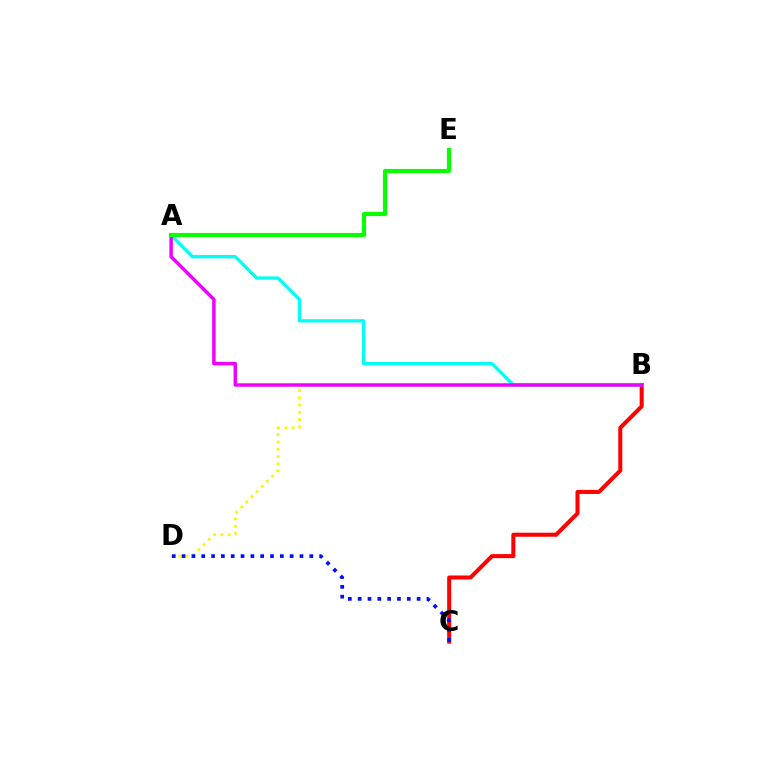{('B', 'C'): [{'color': '#ff0000', 'line_style': 'solid', 'thickness': 2.9}], ('B', 'D'): [{'color': '#fcf500', 'line_style': 'dotted', 'thickness': 1.98}], ('A', 'B'): [{'color': '#00fff6', 'line_style': 'solid', 'thickness': 2.36}, {'color': '#ee00ff', 'line_style': 'solid', 'thickness': 2.49}], ('A', 'E'): [{'color': '#08ff00', 'line_style': 'solid', 'thickness': 2.99}], ('C', 'D'): [{'color': '#0010ff', 'line_style': 'dotted', 'thickness': 2.67}]}